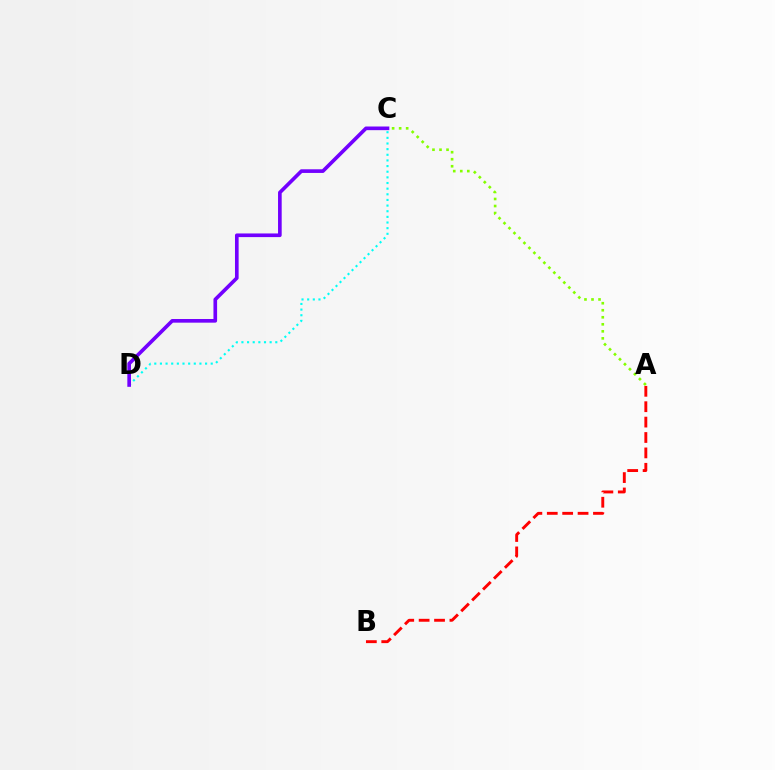{('C', 'D'): [{'color': '#00fff6', 'line_style': 'dotted', 'thickness': 1.53}, {'color': '#7200ff', 'line_style': 'solid', 'thickness': 2.63}], ('A', 'B'): [{'color': '#ff0000', 'line_style': 'dashed', 'thickness': 2.09}], ('A', 'C'): [{'color': '#84ff00', 'line_style': 'dotted', 'thickness': 1.91}]}